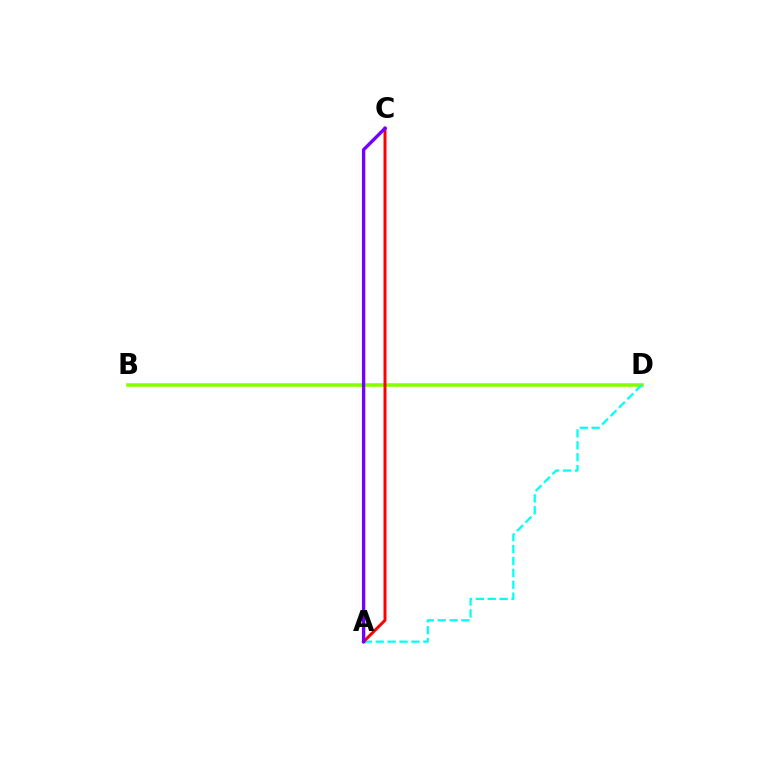{('B', 'D'): [{'color': '#84ff00', 'line_style': 'solid', 'thickness': 2.56}], ('A', 'D'): [{'color': '#00fff6', 'line_style': 'dashed', 'thickness': 1.62}], ('A', 'C'): [{'color': '#ff0000', 'line_style': 'solid', 'thickness': 2.14}, {'color': '#7200ff', 'line_style': 'solid', 'thickness': 2.41}]}